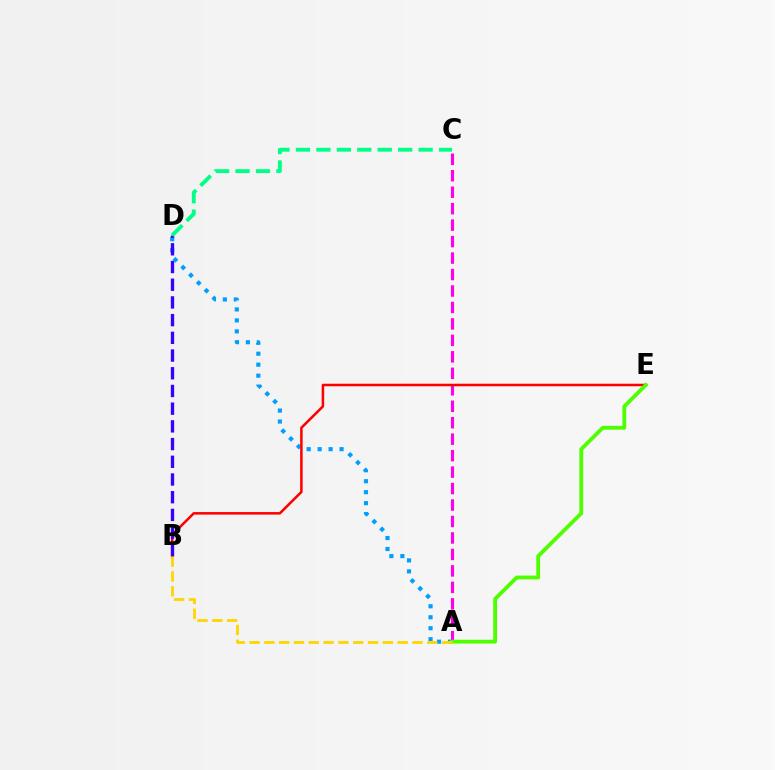{('A', 'D'): [{'color': '#009eff', 'line_style': 'dotted', 'thickness': 2.98}], ('A', 'C'): [{'color': '#ff00ed', 'line_style': 'dashed', 'thickness': 2.24}], ('B', 'E'): [{'color': '#ff0000', 'line_style': 'solid', 'thickness': 1.82}], ('A', 'E'): [{'color': '#4fff00', 'line_style': 'solid', 'thickness': 2.74}], ('B', 'D'): [{'color': '#3700ff', 'line_style': 'dashed', 'thickness': 2.41}], ('A', 'B'): [{'color': '#ffd500', 'line_style': 'dashed', 'thickness': 2.01}], ('C', 'D'): [{'color': '#00ff86', 'line_style': 'dashed', 'thickness': 2.78}]}